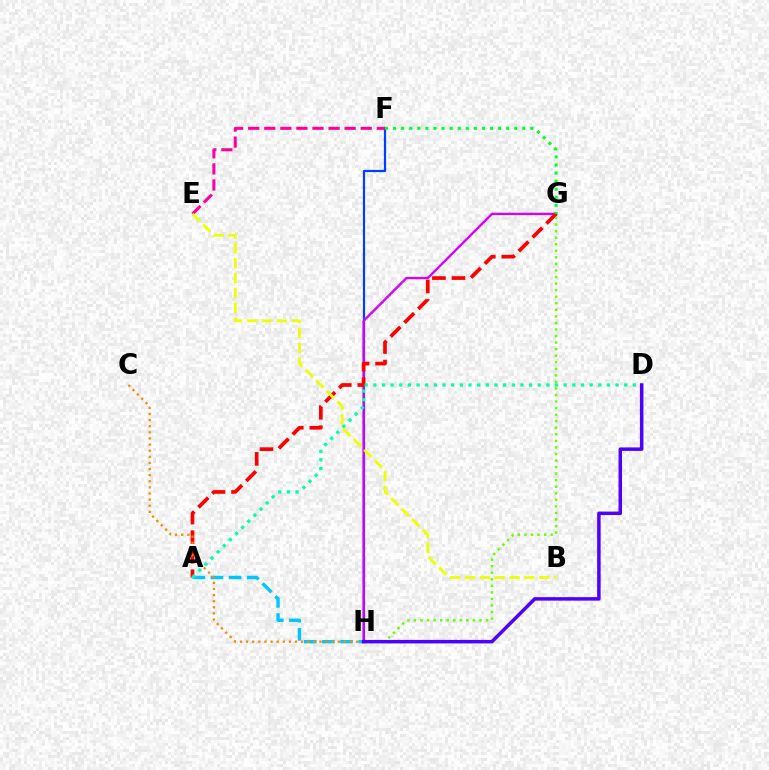{('F', 'H'): [{'color': '#003fff', 'line_style': 'solid', 'thickness': 1.59}], ('E', 'F'): [{'color': '#ff00a0', 'line_style': 'dashed', 'thickness': 2.18}], ('G', 'H'): [{'color': '#d600ff', 'line_style': 'solid', 'thickness': 1.7}, {'color': '#66ff00', 'line_style': 'dotted', 'thickness': 1.78}], ('A', 'G'): [{'color': '#ff0000', 'line_style': 'dashed', 'thickness': 2.66}], ('F', 'G'): [{'color': '#00ff27', 'line_style': 'dotted', 'thickness': 2.19}], ('A', 'H'): [{'color': '#00c7ff', 'line_style': 'dashed', 'thickness': 2.46}], ('C', 'H'): [{'color': '#ff8800', 'line_style': 'dotted', 'thickness': 1.66}], ('A', 'D'): [{'color': '#00ffaf', 'line_style': 'dotted', 'thickness': 2.35}], ('B', 'E'): [{'color': '#eeff00', 'line_style': 'dashed', 'thickness': 2.02}], ('D', 'H'): [{'color': '#4f00ff', 'line_style': 'solid', 'thickness': 2.52}]}